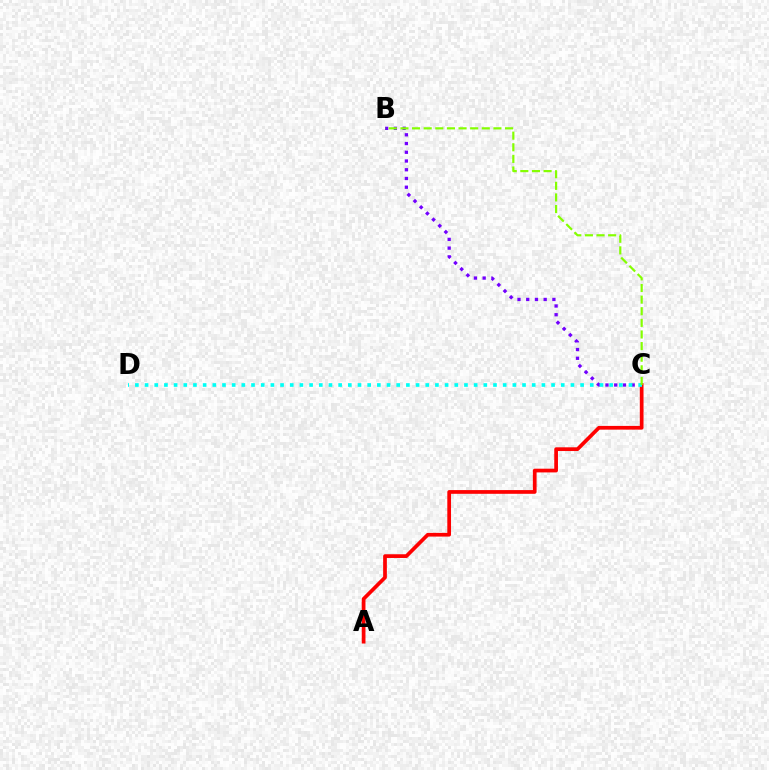{('B', 'C'): [{'color': '#7200ff', 'line_style': 'dotted', 'thickness': 2.37}, {'color': '#84ff00', 'line_style': 'dashed', 'thickness': 1.58}], ('A', 'C'): [{'color': '#ff0000', 'line_style': 'solid', 'thickness': 2.68}], ('C', 'D'): [{'color': '#00fff6', 'line_style': 'dotted', 'thickness': 2.63}]}